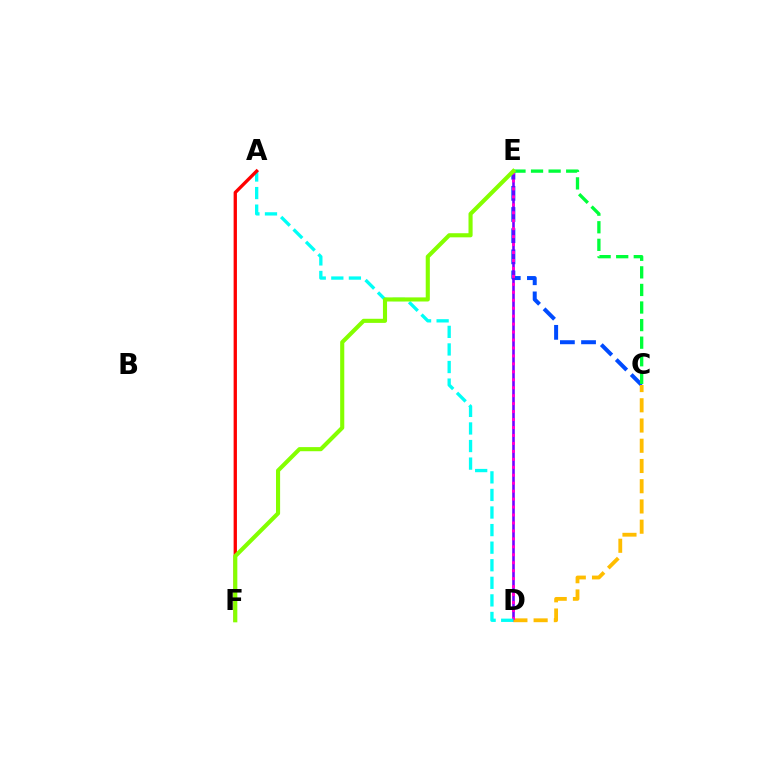{('C', 'E'): [{'color': '#004bff', 'line_style': 'dashed', 'thickness': 2.87}, {'color': '#00ff39', 'line_style': 'dashed', 'thickness': 2.39}], ('D', 'E'): [{'color': '#7200ff', 'line_style': 'solid', 'thickness': 1.87}, {'color': '#ff00cf', 'line_style': 'dotted', 'thickness': 2.16}], ('C', 'D'): [{'color': '#ffbd00', 'line_style': 'dashed', 'thickness': 2.75}], ('A', 'D'): [{'color': '#00fff6', 'line_style': 'dashed', 'thickness': 2.39}], ('A', 'F'): [{'color': '#ff0000', 'line_style': 'solid', 'thickness': 2.38}], ('E', 'F'): [{'color': '#84ff00', 'line_style': 'solid', 'thickness': 2.96}]}